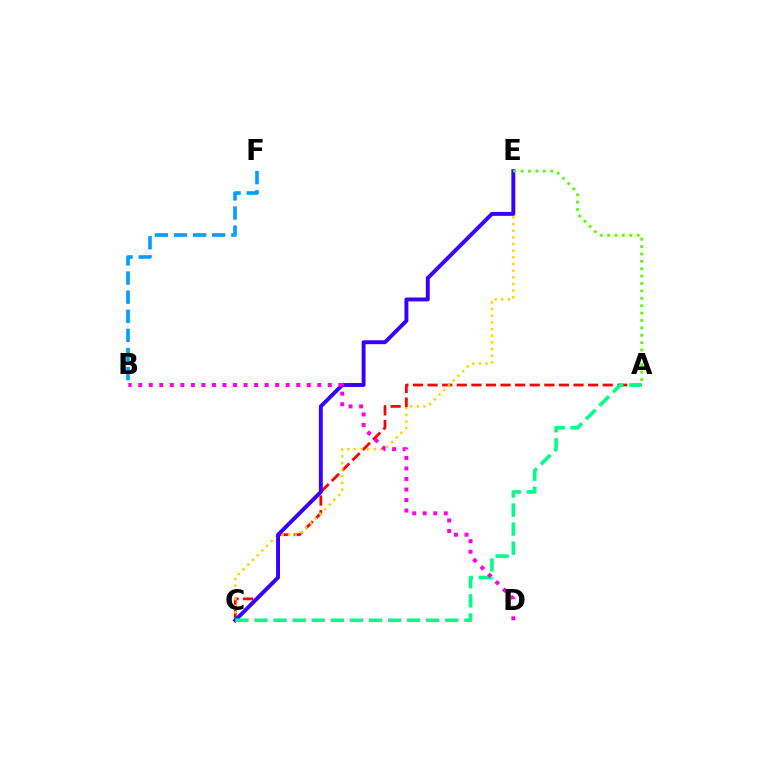{('A', 'C'): [{'color': '#ff0000', 'line_style': 'dashed', 'thickness': 1.98}, {'color': '#00ff86', 'line_style': 'dashed', 'thickness': 2.59}], ('B', 'F'): [{'color': '#009eff', 'line_style': 'dashed', 'thickness': 2.6}], ('C', 'E'): [{'color': '#ffd500', 'line_style': 'dotted', 'thickness': 1.81}, {'color': '#3700ff', 'line_style': 'solid', 'thickness': 2.82}], ('B', 'D'): [{'color': '#ff00ed', 'line_style': 'dotted', 'thickness': 2.86}], ('A', 'E'): [{'color': '#4fff00', 'line_style': 'dotted', 'thickness': 2.01}]}